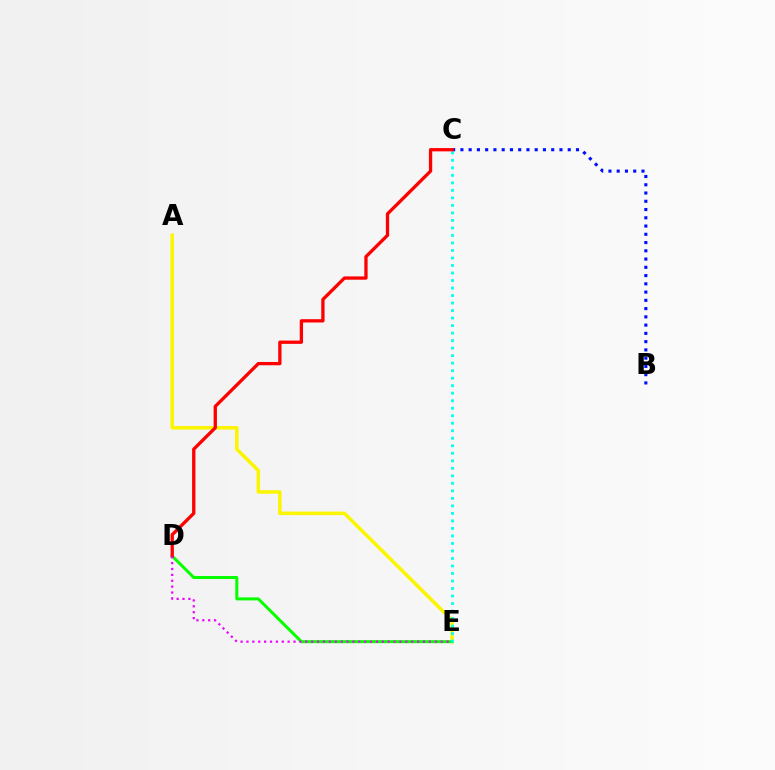{('B', 'C'): [{'color': '#0010ff', 'line_style': 'dotted', 'thickness': 2.24}], ('A', 'E'): [{'color': '#fcf500', 'line_style': 'solid', 'thickness': 2.54}], ('D', 'E'): [{'color': '#08ff00', 'line_style': 'solid', 'thickness': 2.17}, {'color': '#ee00ff', 'line_style': 'dotted', 'thickness': 1.6}], ('C', 'E'): [{'color': '#00fff6', 'line_style': 'dotted', 'thickness': 2.04}], ('C', 'D'): [{'color': '#ff0000', 'line_style': 'solid', 'thickness': 2.38}]}